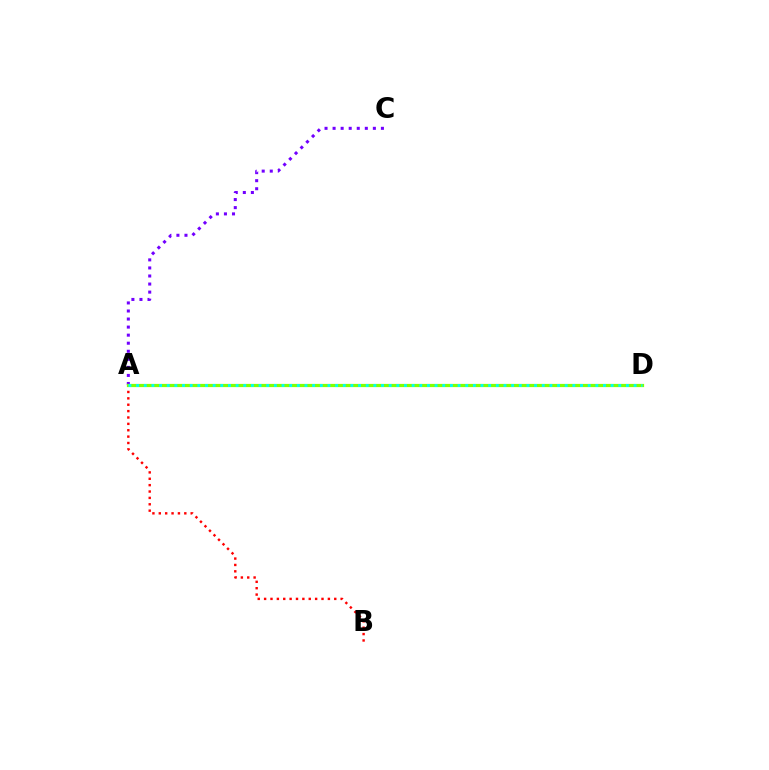{('A', 'B'): [{'color': '#ff0000', 'line_style': 'dotted', 'thickness': 1.73}], ('A', 'C'): [{'color': '#7200ff', 'line_style': 'dotted', 'thickness': 2.19}], ('A', 'D'): [{'color': '#84ff00', 'line_style': 'solid', 'thickness': 2.32}, {'color': '#00fff6', 'line_style': 'dotted', 'thickness': 2.08}]}